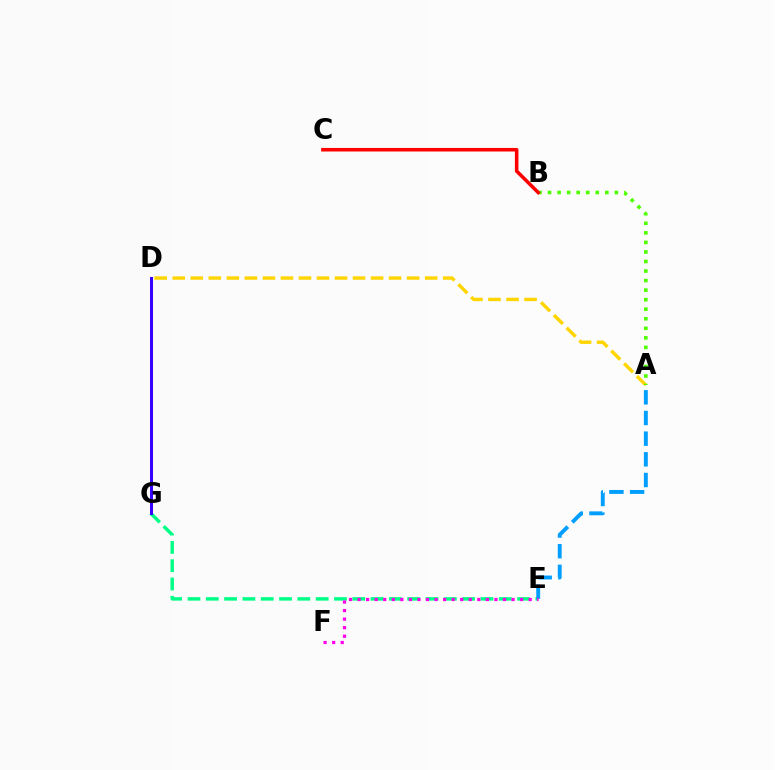{('A', 'D'): [{'color': '#ffd500', 'line_style': 'dashed', 'thickness': 2.45}], ('A', 'B'): [{'color': '#4fff00', 'line_style': 'dotted', 'thickness': 2.59}], ('E', 'G'): [{'color': '#00ff86', 'line_style': 'dashed', 'thickness': 2.49}], ('B', 'C'): [{'color': '#ff0000', 'line_style': 'solid', 'thickness': 2.56}], ('A', 'E'): [{'color': '#009eff', 'line_style': 'dashed', 'thickness': 2.81}], ('D', 'G'): [{'color': '#3700ff', 'line_style': 'solid', 'thickness': 2.16}], ('E', 'F'): [{'color': '#ff00ed', 'line_style': 'dotted', 'thickness': 2.32}]}